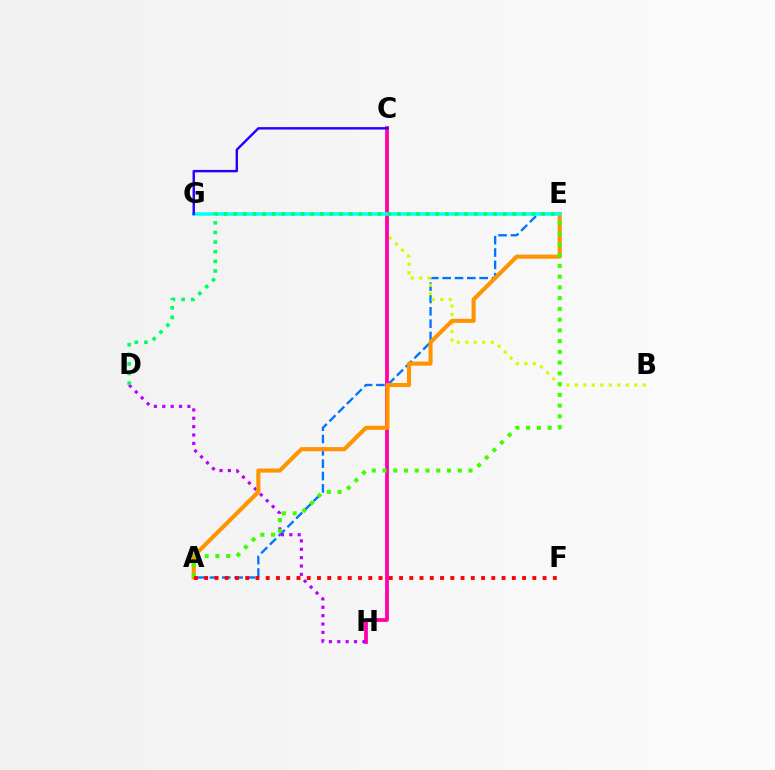{('A', 'E'): [{'color': '#0074ff', 'line_style': 'dashed', 'thickness': 1.68}, {'color': '#ff9400', 'line_style': 'solid', 'thickness': 2.94}, {'color': '#3dff00', 'line_style': 'dotted', 'thickness': 2.92}], ('B', 'C'): [{'color': '#d1ff00', 'line_style': 'dotted', 'thickness': 2.3}], ('C', 'H'): [{'color': '#ff00ac', 'line_style': 'solid', 'thickness': 2.72}], ('D', 'H'): [{'color': '#b900ff', 'line_style': 'dotted', 'thickness': 2.27}], ('E', 'G'): [{'color': '#00fff6', 'line_style': 'solid', 'thickness': 2.52}], ('A', 'F'): [{'color': '#ff0000', 'line_style': 'dotted', 'thickness': 2.79}], ('C', 'G'): [{'color': '#2500ff', 'line_style': 'solid', 'thickness': 1.74}], ('D', 'E'): [{'color': '#00ff5c', 'line_style': 'dotted', 'thickness': 2.61}]}